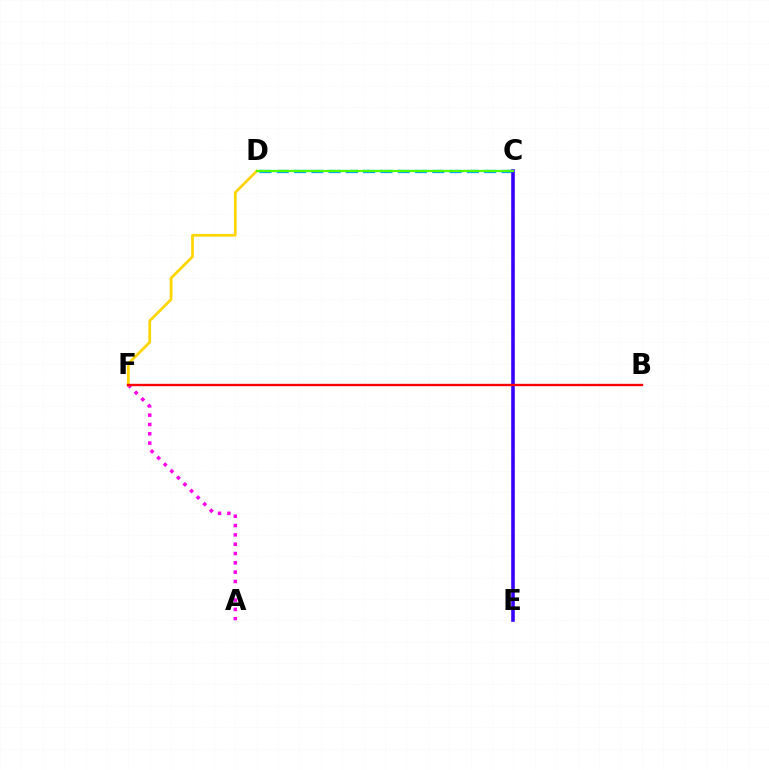{('C', 'D'): [{'color': '#009eff', 'line_style': 'dashed', 'thickness': 2.35}, {'color': '#00ff86', 'line_style': 'dashed', 'thickness': 1.61}, {'color': '#4fff00', 'line_style': 'solid', 'thickness': 1.54}], ('A', 'F'): [{'color': '#ff00ed', 'line_style': 'dotted', 'thickness': 2.53}], ('C', 'E'): [{'color': '#3700ff', 'line_style': 'solid', 'thickness': 2.57}], ('D', 'F'): [{'color': '#ffd500', 'line_style': 'solid', 'thickness': 1.97}], ('B', 'F'): [{'color': '#ff0000', 'line_style': 'solid', 'thickness': 1.71}]}